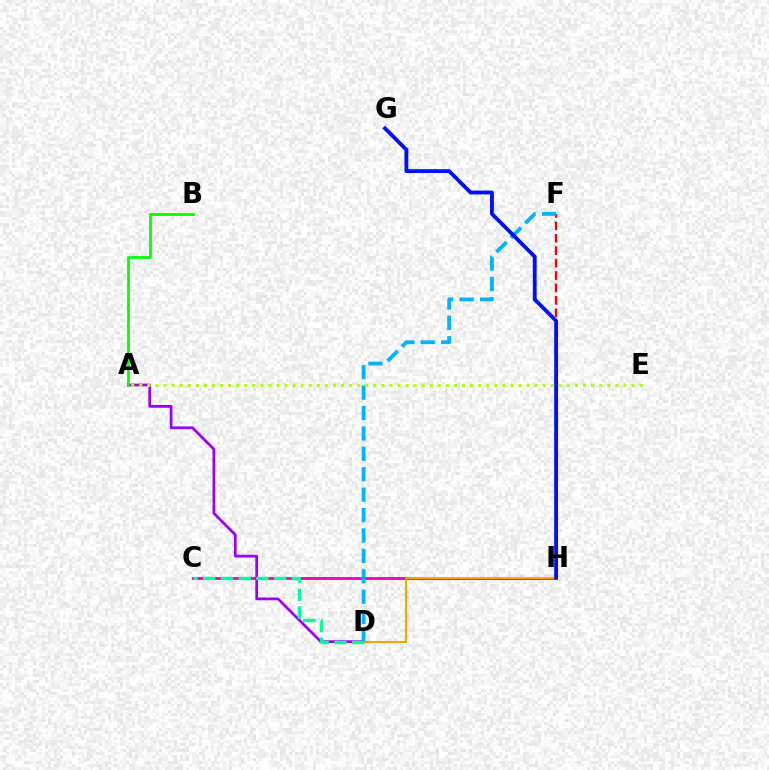{('F', 'H'): [{'color': '#ff0000', 'line_style': 'dashed', 'thickness': 1.69}], ('A', 'D'): [{'color': '#9b00ff', 'line_style': 'solid', 'thickness': 1.97}], ('C', 'H'): [{'color': '#ff00bd', 'line_style': 'solid', 'thickness': 2.09}], ('C', 'D'): [{'color': '#00ff9d', 'line_style': 'dashed', 'thickness': 2.41}], ('D', 'H'): [{'color': '#ffa500', 'line_style': 'solid', 'thickness': 1.52}], ('D', 'F'): [{'color': '#00b5ff', 'line_style': 'dashed', 'thickness': 2.77}], ('A', 'B'): [{'color': '#08ff00', 'line_style': 'solid', 'thickness': 2.01}], ('G', 'H'): [{'color': '#0010ff', 'line_style': 'solid', 'thickness': 2.76}], ('A', 'E'): [{'color': '#b3ff00', 'line_style': 'dotted', 'thickness': 2.19}]}